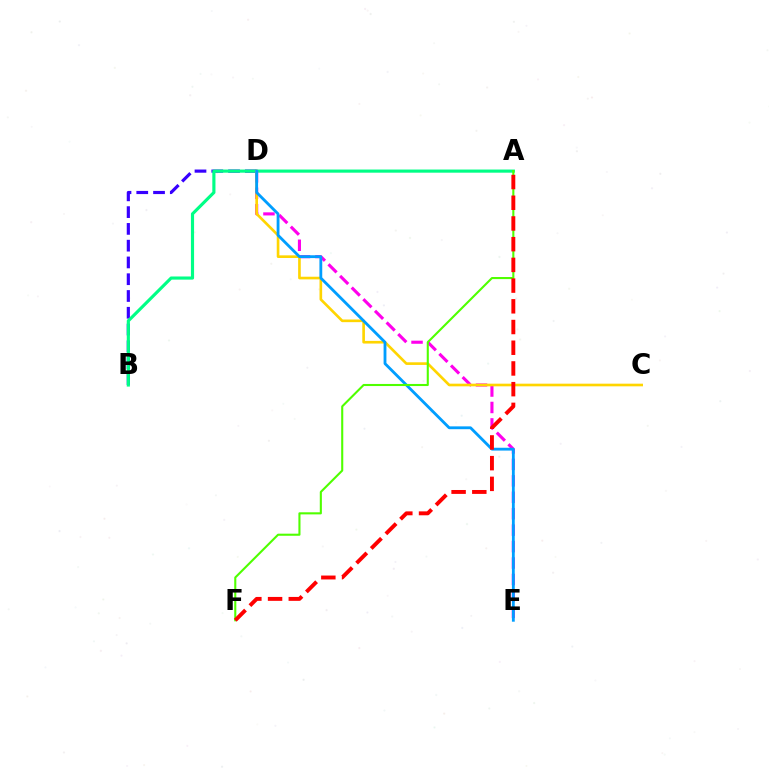{('B', 'D'): [{'color': '#3700ff', 'line_style': 'dashed', 'thickness': 2.28}], ('A', 'B'): [{'color': '#00ff86', 'line_style': 'solid', 'thickness': 2.26}], ('D', 'E'): [{'color': '#ff00ed', 'line_style': 'dashed', 'thickness': 2.23}, {'color': '#009eff', 'line_style': 'solid', 'thickness': 2.04}], ('C', 'D'): [{'color': '#ffd500', 'line_style': 'solid', 'thickness': 1.91}], ('A', 'F'): [{'color': '#4fff00', 'line_style': 'solid', 'thickness': 1.51}, {'color': '#ff0000', 'line_style': 'dashed', 'thickness': 2.81}]}